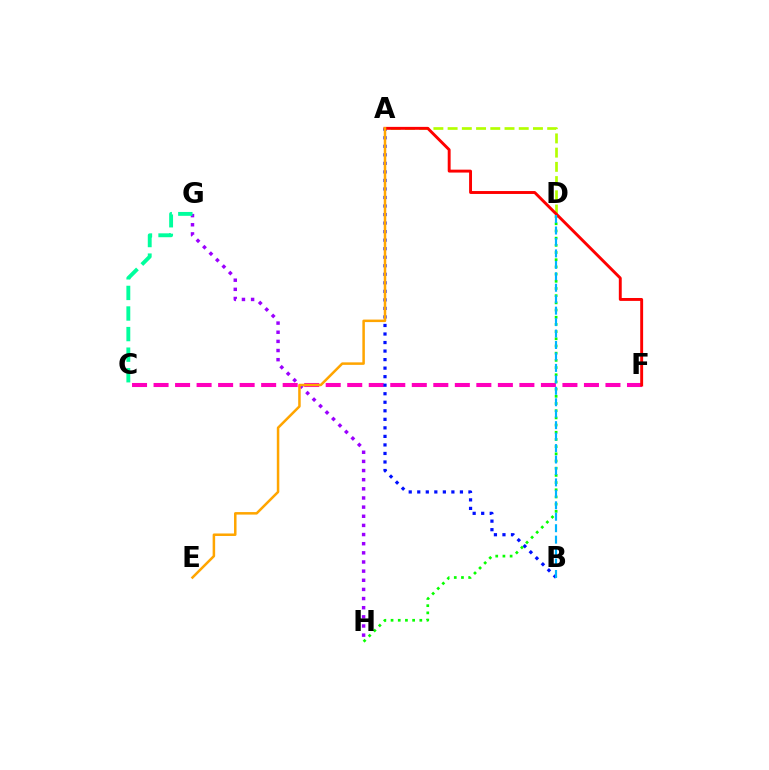{('C', 'F'): [{'color': '#ff00bd', 'line_style': 'dashed', 'thickness': 2.92}], ('A', 'B'): [{'color': '#0010ff', 'line_style': 'dotted', 'thickness': 2.32}], ('A', 'D'): [{'color': '#b3ff00', 'line_style': 'dashed', 'thickness': 1.93}], ('D', 'H'): [{'color': '#08ff00', 'line_style': 'dotted', 'thickness': 1.95}], ('A', 'F'): [{'color': '#ff0000', 'line_style': 'solid', 'thickness': 2.09}], ('B', 'D'): [{'color': '#00b5ff', 'line_style': 'dashed', 'thickness': 1.56}], ('G', 'H'): [{'color': '#9b00ff', 'line_style': 'dotted', 'thickness': 2.48}], ('C', 'G'): [{'color': '#00ff9d', 'line_style': 'dashed', 'thickness': 2.8}], ('A', 'E'): [{'color': '#ffa500', 'line_style': 'solid', 'thickness': 1.81}]}